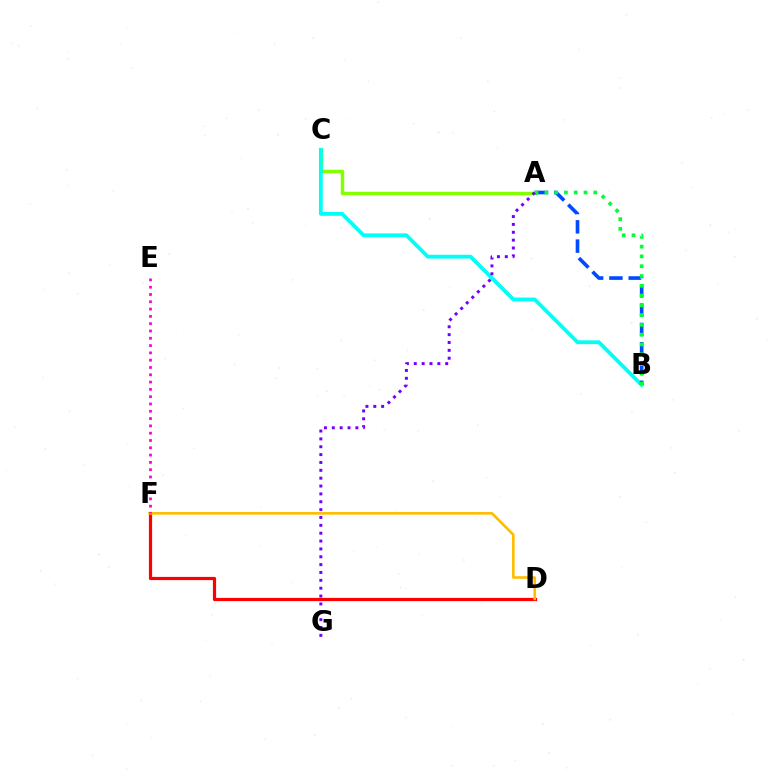{('A', 'C'): [{'color': '#84ff00', 'line_style': 'solid', 'thickness': 2.5}], ('D', 'F'): [{'color': '#ff0000', 'line_style': 'solid', 'thickness': 2.3}, {'color': '#ffbd00', 'line_style': 'solid', 'thickness': 1.89}], ('B', 'C'): [{'color': '#00fff6', 'line_style': 'solid', 'thickness': 2.74}], ('A', 'B'): [{'color': '#004bff', 'line_style': 'dashed', 'thickness': 2.62}, {'color': '#00ff39', 'line_style': 'dotted', 'thickness': 2.66}], ('E', 'F'): [{'color': '#ff00cf', 'line_style': 'dotted', 'thickness': 1.98}], ('A', 'G'): [{'color': '#7200ff', 'line_style': 'dotted', 'thickness': 2.14}]}